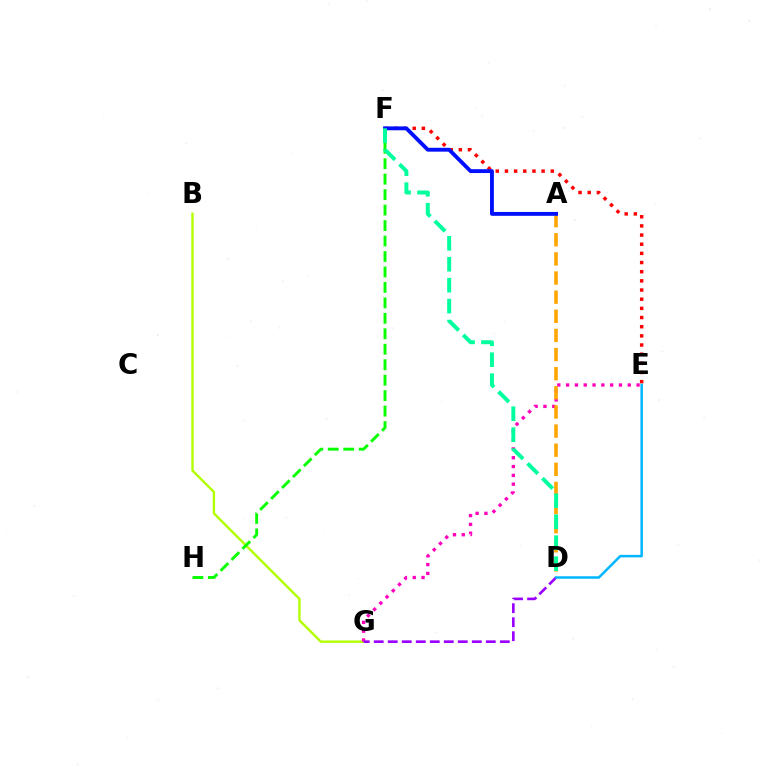{('B', 'G'): [{'color': '#b3ff00', 'line_style': 'solid', 'thickness': 1.72}], ('E', 'G'): [{'color': '#ff00bd', 'line_style': 'dotted', 'thickness': 2.39}], ('E', 'F'): [{'color': '#ff0000', 'line_style': 'dotted', 'thickness': 2.49}], ('A', 'D'): [{'color': '#ffa500', 'line_style': 'dashed', 'thickness': 2.6}], ('F', 'H'): [{'color': '#08ff00', 'line_style': 'dashed', 'thickness': 2.1}], ('A', 'F'): [{'color': '#0010ff', 'line_style': 'solid', 'thickness': 2.78}], ('D', 'F'): [{'color': '#00ff9d', 'line_style': 'dashed', 'thickness': 2.85}], ('D', 'G'): [{'color': '#9b00ff', 'line_style': 'dashed', 'thickness': 1.9}], ('D', 'E'): [{'color': '#00b5ff', 'line_style': 'solid', 'thickness': 1.8}]}